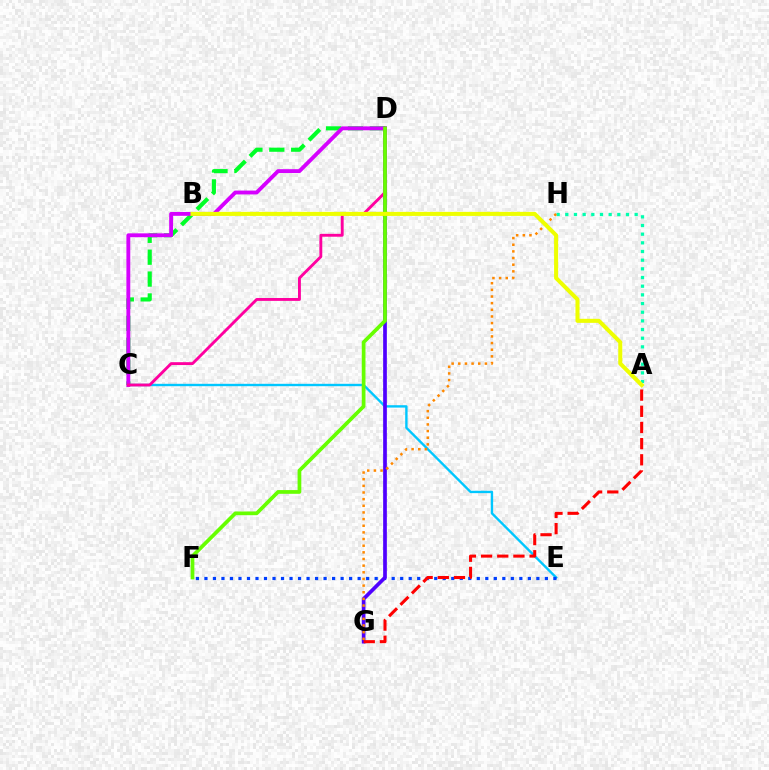{('C', 'D'): [{'color': '#00ff27', 'line_style': 'dashed', 'thickness': 2.97}, {'color': '#d600ff', 'line_style': 'solid', 'thickness': 2.78}, {'color': '#ff00a0', 'line_style': 'solid', 'thickness': 2.07}], ('C', 'E'): [{'color': '#00c7ff', 'line_style': 'solid', 'thickness': 1.72}], ('E', 'F'): [{'color': '#003fff', 'line_style': 'dotted', 'thickness': 2.31}], ('D', 'G'): [{'color': '#4f00ff', 'line_style': 'solid', 'thickness': 2.67}], ('A', 'H'): [{'color': '#00ffaf', 'line_style': 'dotted', 'thickness': 2.36}], ('A', 'G'): [{'color': '#ff0000', 'line_style': 'dashed', 'thickness': 2.2}], ('D', 'F'): [{'color': '#66ff00', 'line_style': 'solid', 'thickness': 2.68}], ('G', 'H'): [{'color': '#ff8800', 'line_style': 'dotted', 'thickness': 1.81}], ('A', 'B'): [{'color': '#eeff00', 'line_style': 'solid', 'thickness': 2.92}]}